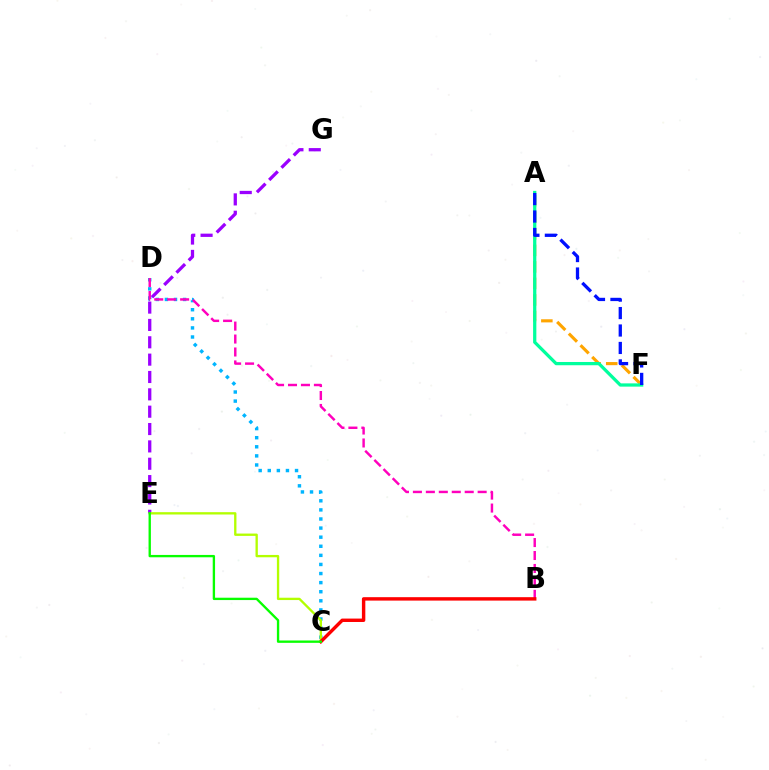{('A', 'F'): [{'color': '#ffa500', 'line_style': 'dashed', 'thickness': 2.24}, {'color': '#00ff9d', 'line_style': 'solid', 'thickness': 2.34}, {'color': '#0010ff', 'line_style': 'dashed', 'thickness': 2.37}], ('C', 'D'): [{'color': '#00b5ff', 'line_style': 'dotted', 'thickness': 2.47}], ('E', 'G'): [{'color': '#9b00ff', 'line_style': 'dashed', 'thickness': 2.36}], ('C', 'E'): [{'color': '#b3ff00', 'line_style': 'solid', 'thickness': 1.68}, {'color': '#08ff00', 'line_style': 'solid', 'thickness': 1.69}], ('B', 'D'): [{'color': '#ff00bd', 'line_style': 'dashed', 'thickness': 1.76}], ('B', 'C'): [{'color': '#ff0000', 'line_style': 'solid', 'thickness': 2.46}]}